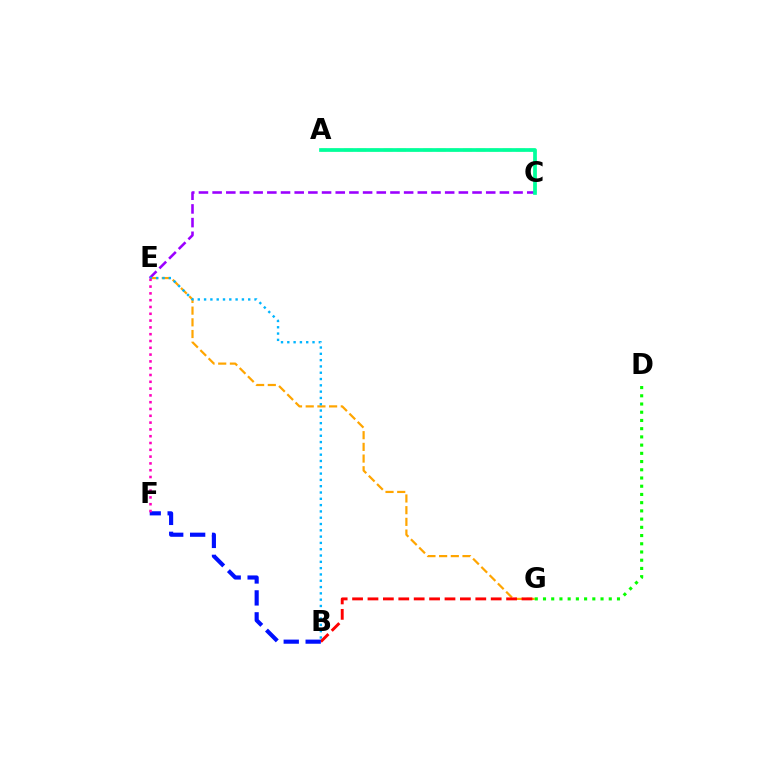{('A', 'C'): [{'color': '#b3ff00', 'line_style': 'dashed', 'thickness': 1.8}, {'color': '#00ff9d', 'line_style': 'solid', 'thickness': 2.67}], ('C', 'E'): [{'color': '#9b00ff', 'line_style': 'dashed', 'thickness': 1.86}], ('E', 'G'): [{'color': '#ffa500', 'line_style': 'dashed', 'thickness': 1.59}], ('B', 'G'): [{'color': '#ff0000', 'line_style': 'dashed', 'thickness': 2.09}], ('B', 'E'): [{'color': '#00b5ff', 'line_style': 'dotted', 'thickness': 1.71}], ('D', 'G'): [{'color': '#08ff00', 'line_style': 'dotted', 'thickness': 2.23}], ('B', 'F'): [{'color': '#0010ff', 'line_style': 'dashed', 'thickness': 2.98}], ('E', 'F'): [{'color': '#ff00bd', 'line_style': 'dotted', 'thickness': 1.85}]}